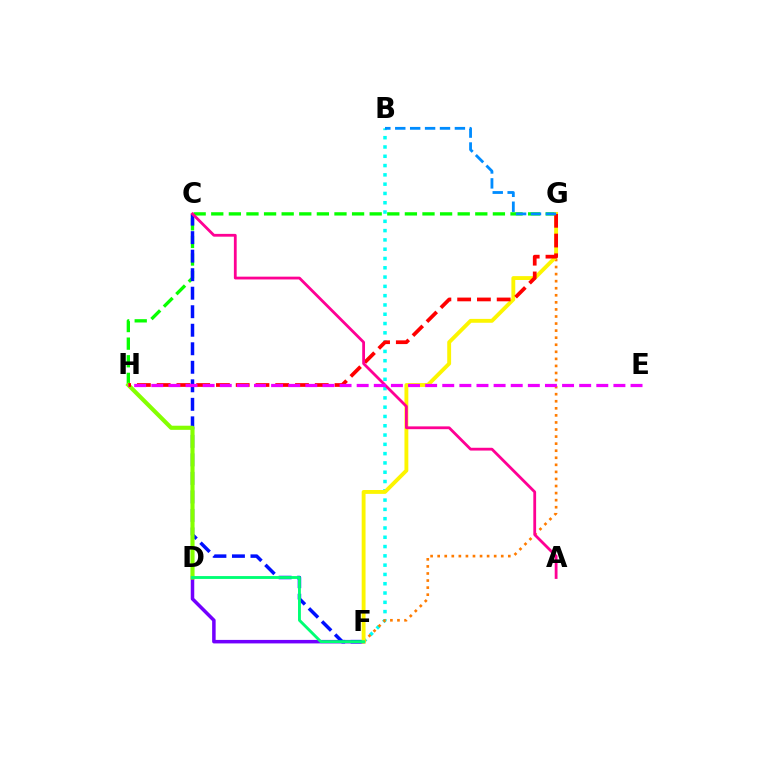{('D', 'F'): [{'color': '#7200ff', 'line_style': 'solid', 'thickness': 2.52}, {'color': '#00ff74', 'line_style': 'solid', 'thickness': 2.07}], ('G', 'H'): [{'color': '#08ff00', 'line_style': 'dashed', 'thickness': 2.39}, {'color': '#ff0000', 'line_style': 'dashed', 'thickness': 2.68}], ('B', 'F'): [{'color': '#00fff6', 'line_style': 'dotted', 'thickness': 2.52}], ('C', 'F'): [{'color': '#0010ff', 'line_style': 'dashed', 'thickness': 2.52}], ('F', 'G'): [{'color': '#ff7c00', 'line_style': 'dotted', 'thickness': 1.92}, {'color': '#fcf500', 'line_style': 'solid', 'thickness': 2.78}], ('D', 'H'): [{'color': '#84ff00', 'line_style': 'solid', 'thickness': 2.97}], ('A', 'C'): [{'color': '#ff0094', 'line_style': 'solid', 'thickness': 2.01}], ('B', 'G'): [{'color': '#008cff', 'line_style': 'dashed', 'thickness': 2.03}], ('E', 'H'): [{'color': '#ee00ff', 'line_style': 'dashed', 'thickness': 2.33}]}